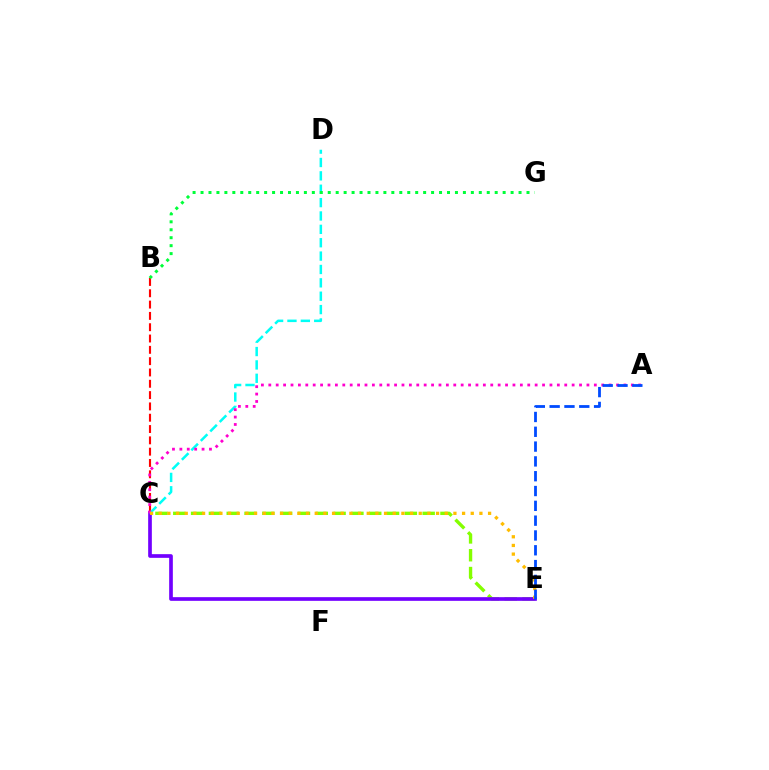{('C', 'E'): [{'color': '#84ff00', 'line_style': 'dashed', 'thickness': 2.42}, {'color': '#7200ff', 'line_style': 'solid', 'thickness': 2.65}, {'color': '#ffbd00', 'line_style': 'dotted', 'thickness': 2.35}], ('B', 'C'): [{'color': '#ff0000', 'line_style': 'dashed', 'thickness': 1.54}], ('C', 'D'): [{'color': '#00fff6', 'line_style': 'dashed', 'thickness': 1.82}], ('B', 'G'): [{'color': '#00ff39', 'line_style': 'dotted', 'thickness': 2.16}], ('A', 'C'): [{'color': '#ff00cf', 'line_style': 'dotted', 'thickness': 2.01}], ('A', 'E'): [{'color': '#004bff', 'line_style': 'dashed', 'thickness': 2.01}]}